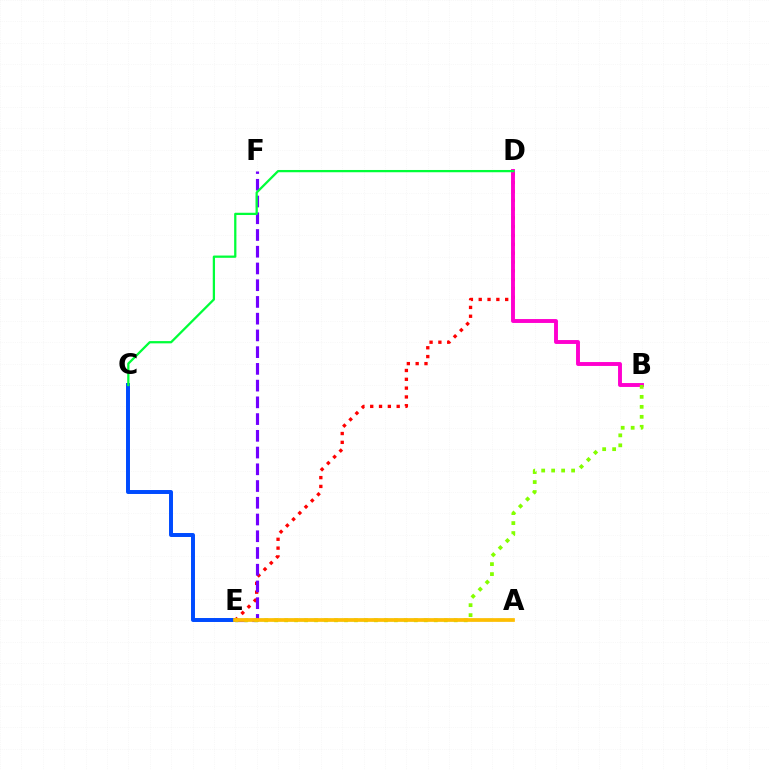{('A', 'E'): [{'color': '#00fff6', 'line_style': 'dashed', 'thickness': 1.69}, {'color': '#ffbd00', 'line_style': 'solid', 'thickness': 2.67}], ('C', 'E'): [{'color': '#004bff', 'line_style': 'solid', 'thickness': 2.85}], ('D', 'E'): [{'color': '#ff0000', 'line_style': 'dotted', 'thickness': 2.4}], ('B', 'D'): [{'color': '#ff00cf', 'line_style': 'solid', 'thickness': 2.81}], ('E', 'F'): [{'color': '#7200ff', 'line_style': 'dashed', 'thickness': 2.27}], ('B', 'E'): [{'color': '#84ff00', 'line_style': 'dotted', 'thickness': 2.71}], ('C', 'D'): [{'color': '#00ff39', 'line_style': 'solid', 'thickness': 1.63}]}